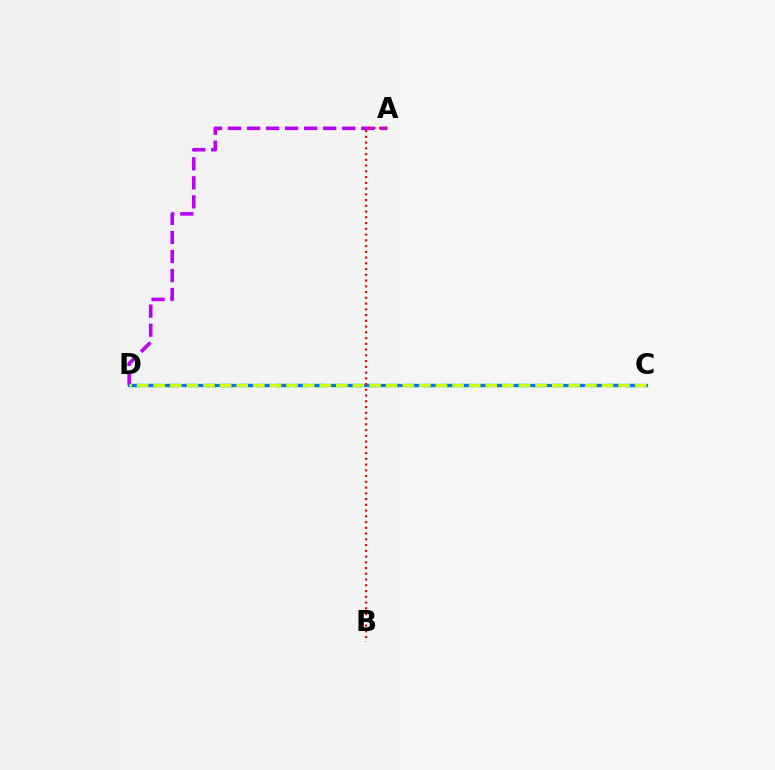{('C', 'D'): [{'color': '#00ff5c', 'line_style': 'dashed', 'thickness': 2.5}, {'color': '#0074ff', 'line_style': 'solid', 'thickness': 2.29}, {'color': '#d1ff00', 'line_style': 'dashed', 'thickness': 2.26}], ('A', 'D'): [{'color': '#b900ff', 'line_style': 'dashed', 'thickness': 2.59}], ('A', 'B'): [{'color': '#ff0000', 'line_style': 'dotted', 'thickness': 1.56}]}